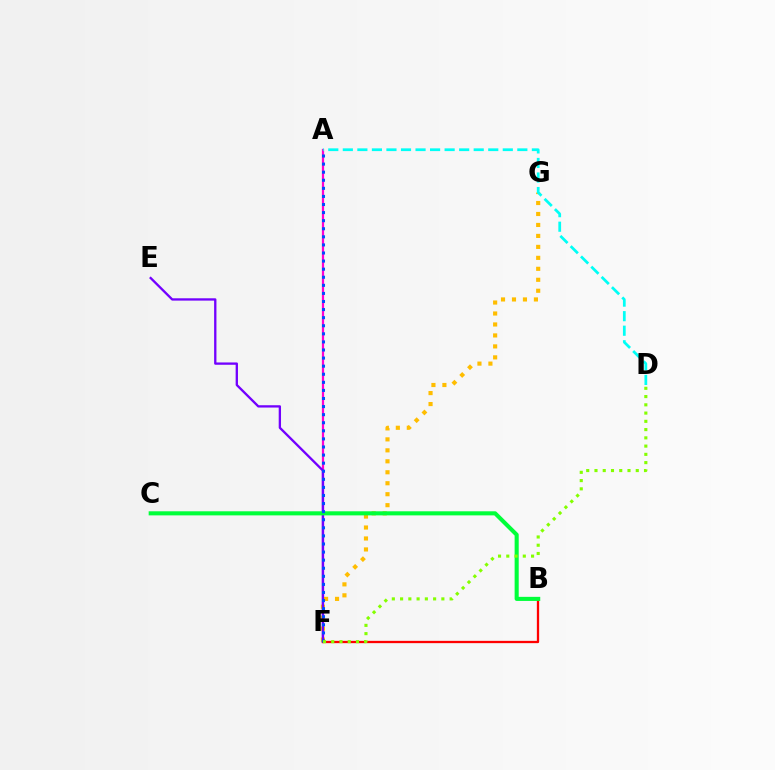{('A', 'F'): [{'color': '#ff00cf', 'line_style': 'solid', 'thickness': 1.61}, {'color': '#004bff', 'line_style': 'dotted', 'thickness': 2.2}], ('F', 'G'): [{'color': '#ffbd00', 'line_style': 'dotted', 'thickness': 2.98}], ('E', 'F'): [{'color': '#7200ff', 'line_style': 'solid', 'thickness': 1.67}], ('B', 'F'): [{'color': '#ff0000', 'line_style': 'solid', 'thickness': 1.65}], ('B', 'C'): [{'color': '#00ff39', 'line_style': 'solid', 'thickness': 2.94}], ('A', 'D'): [{'color': '#00fff6', 'line_style': 'dashed', 'thickness': 1.98}], ('D', 'F'): [{'color': '#84ff00', 'line_style': 'dotted', 'thickness': 2.24}]}